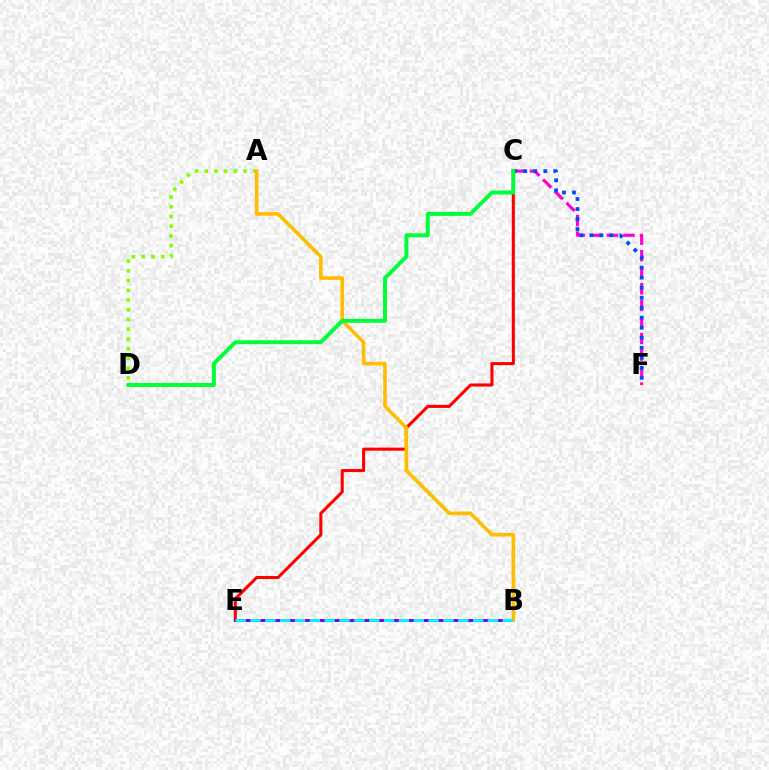{('C', 'F'): [{'color': '#ff00cf', 'line_style': 'dashed', 'thickness': 2.25}, {'color': '#004bff', 'line_style': 'dotted', 'thickness': 2.72}], ('C', 'E'): [{'color': '#ff0000', 'line_style': 'solid', 'thickness': 2.21}], ('B', 'E'): [{'color': '#7200ff', 'line_style': 'solid', 'thickness': 2.12}, {'color': '#00fff6', 'line_style': 'dashed', 'thickness': 2.02}], ('A', 'D'): [{'color': '#84ff00', 'line_style': 'dotted', 'thickness': 2.64}], ('A', 'B'): [{'color': '#ffbd00', 'line_style': 'solid', 'thickness': 2.59}], ('C', 'D'): [{'color': '#00ff39', 'line_style': 'solid', 'thickness': 2.84}]}